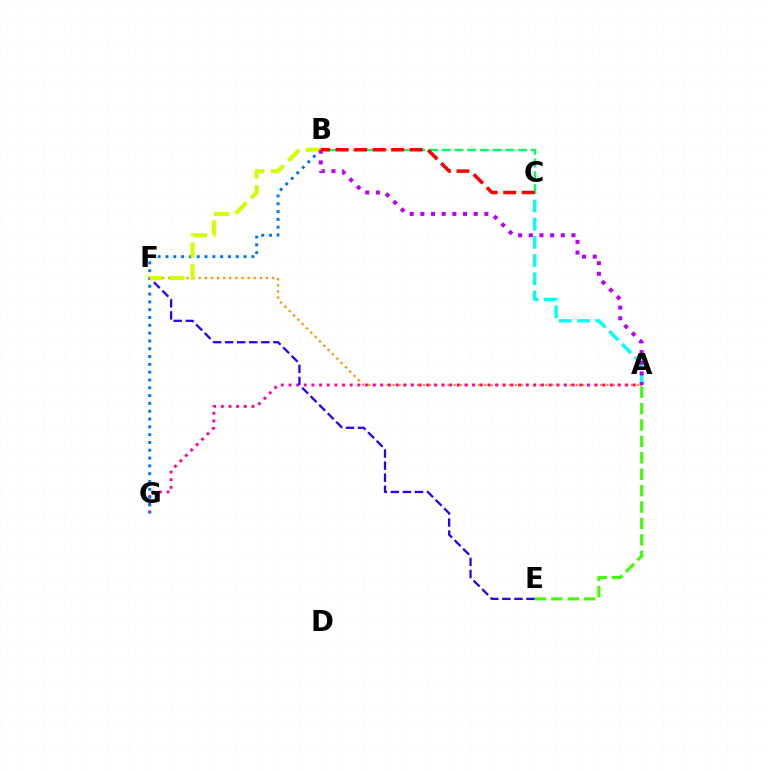{('A', 'F'): [{'color': '#ff9400', 'line_style': 'dotted', 'thickness': 1.66}], ('A', 'G'): [{'color': '#ff00ac', 'line_style': 'dotted', 'thickness': 2.08}], ('E', 'F'): [{'color': '#2500ff', 'line_style': 'dashed', 'thickness': 1.64}], ('B', 'G'): [{'color': '#0074ff', 'line_style': 'dotted', 'thickness': 2.12}], ('B', 'F'): [{'color': '#d1ff00', 'line_style': 'dashed', 'thickness': 2.96}], ('A', 'C'): [{'color': '#00fff6', 'line_style': 'dashed', 'thickness': 2.47}], ('A', 'B'): [{'color': '#b900ff', 'line_style': 'dotted', 'thickness': 2.9}], ('A', 'E'): [{'color': '#3dff00', 'line_style': 'dashed', 'thickness': 2.23}], ('B', 'C'): [{'color': '#00ff5c', 'line_style': 'dashed', 'thickness': 1.73}, {'color': '#ff0000', 'line_style': 'dashed', 'thickness': 2.52}]}